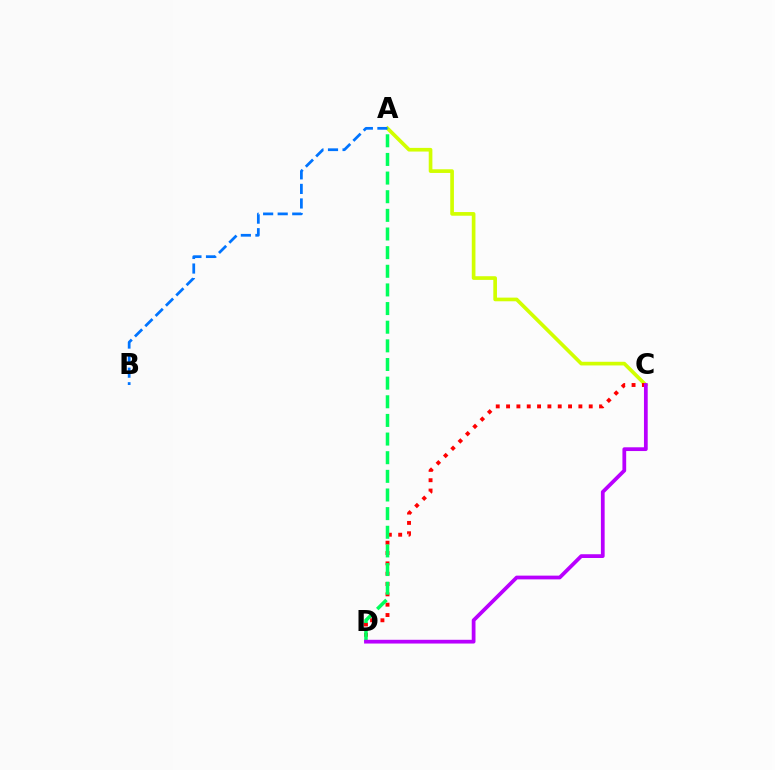{('A', 'C'): [{'color': '#d1ff00', 'line_style': 'solid', 'thickness': 2.64}], ('C', 'D'): [{'color': '#ff0000', 'line_style': 'dotted', 'thickness': 2.81}, {'color': '#b900ff', 'line_style': 'solid', 'thickness': 2.7}], ('A', 'D'): [{'color': '#00ff5c', 'line_style': 'dashed', 'thickness': 2.53}], ('A', 'B'): [{'color': '#0074ff', 'line_style': 'dashed', 'thickness': 1.98}]}